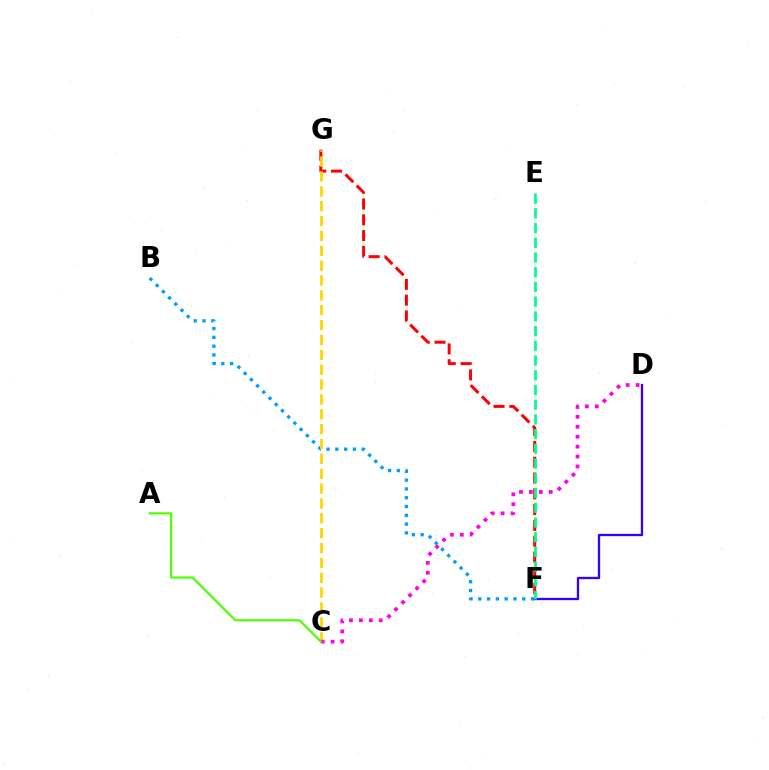{('F', 'G'): [{'color': '#ff0000', 'line_style': 'dashed', 'thickness': 2.15}], ('B', 'F'): [{'color': '#009eff', 'line_style': 'dotted', 'thickness': 2.39}], ('D', 'F'): [{'color': '#3700ff', 'line_style': 'solid', 'thickness': 1.66}], ('C', 'G'): [{'color': '#ffd500', 'line_style': 'dashed', 'thickness': 2.02}], ('E', 'F'): [{'color': '#00ff86', 'line_style': 'dashed', 'thickness': 2.0}], ('C', 'D'): [{'color': '#ff00ed', 'line_style': 'dotted', 'thickness': 2.7}], ('A', 'C'): [{'color': '#4fff00', 'line_style': 'solid', 'thickness': 1.58}]}